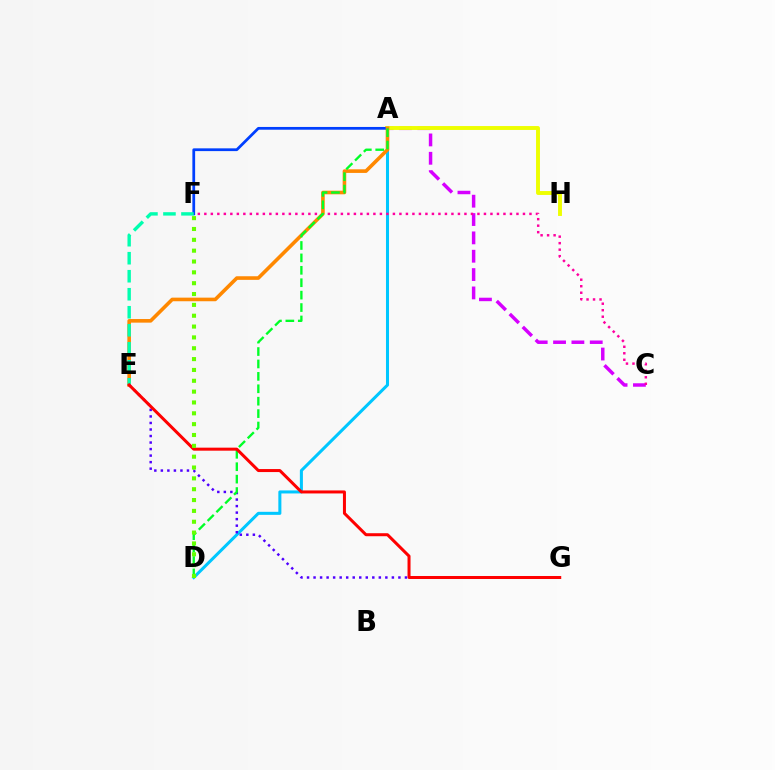{('A', 'D'): [{'color': '#00c7ff', 'line_style': 'solid', 'thickness': 2.19}, {'color': '#00ff27', 'line_style': 'dashed', 'thickness': 1.69}], ('A', 'C'): [{'color': '#d600ff', 'line_style': 'dashed', 'thickness': 2.49}], ('A', 'H'): [{'color': '#eeff00', 'line_style': 'solid', 'thickness': 2.81}], ('A', 'F'): [{'color': '#003fff', 'line_style': 'solid', 'thickness': 1.99}], ('C', 'F'): [{'color': '#ff00a0', 'line_style': 'dotted', 'thickness': 1.77}], ('A', 'E'): [{'color': '#ff8800', 'line_style': 'solid', 'thickness': 2.6}], ('E', 'F'): [{'color': '#00ffaf', 'line_style': 'dashed', 'thickness': 2.45}], ('E', 'G'): [{'color': '#4f00ff', 'line_style': 'dotted', 'thickness': 1.77}, {'color': '#ff0000', 'line_style': 'solid', 'thickness': 2.17}], ('D', 'F'): [{'color': '#66ff00', 'line_style': 'dotted', 'thickness': 2.95}]}